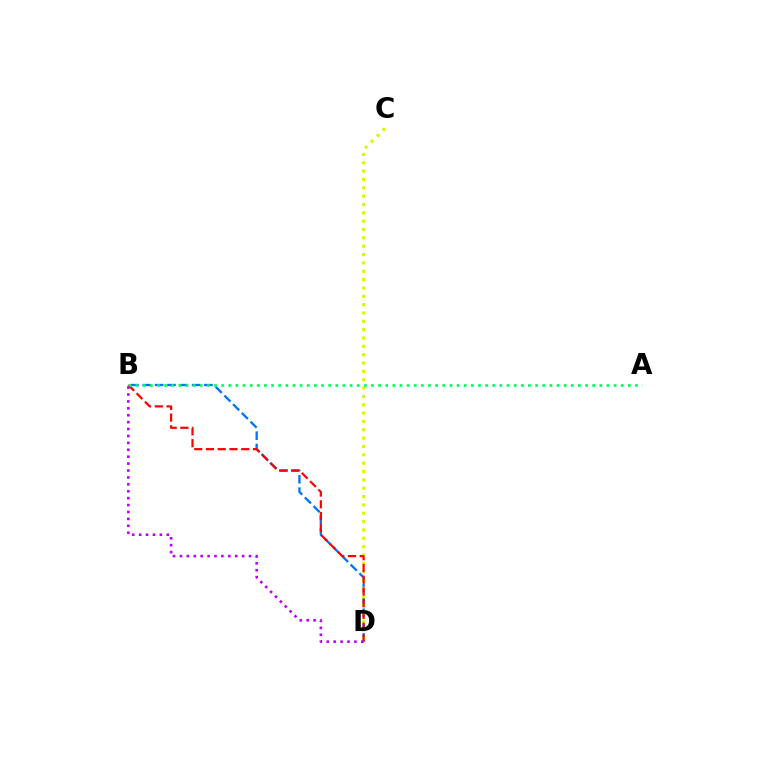{('B', 'D'): [{'color': '#0074ff', 'line_style': 'dashed', 'thickness': 1.67}, {'color': '#ff0000', 'line_style': 'dashed', 'thickness': 1.6}, {'color': '#b900ff', 'line_style': 'dotted', 'thickness': 1.88}], ('C', 'D'): [{'color': '#d1ff00', 'line_style': 'dotted', 'thickness': 2.27}], ('A', 'B'): [{'color': '#00ff5c', 'line_style': 'dotted', 'thickness': 1.94}]}